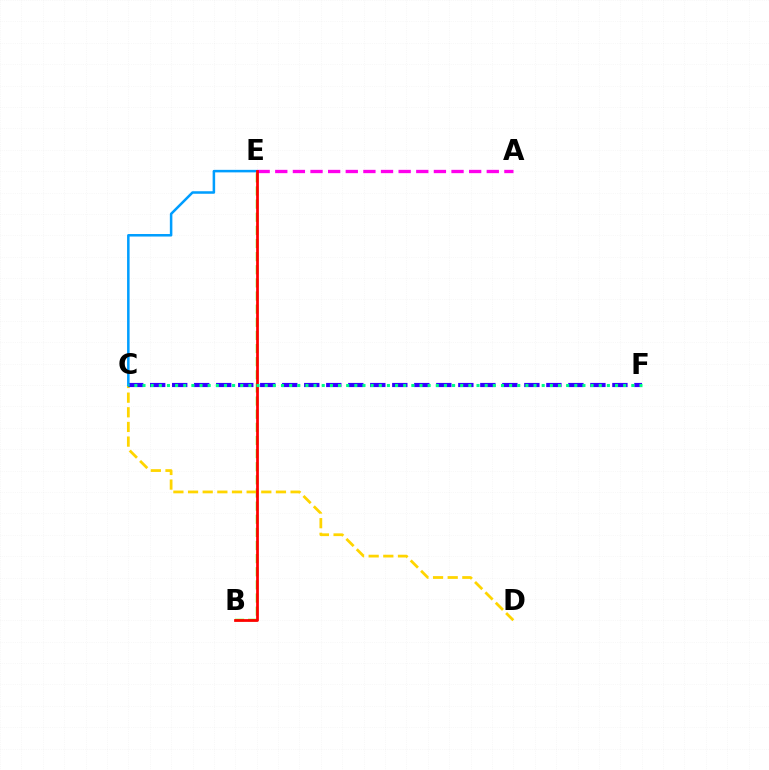{('B', 'E'): [{'color': '#4fff00', 'line_style': 'dashed', 'thickness': 1.78}, {'color': '#ff0000', 'line_style': 'solid', 'thickness': 1.98}], ('C', 'D'): [{'color': '#ffd500', 'line_style': 'dashed', 'thickness': 1.99}], ('C', 'F'): [{'color': '#3700ff', 'line_style': 'dashed', 'thickness': 2.99}, {'color': '#00ff86', 'line_style': 'dotted', 'thickness': 2.21}], ('A', 'E'): [{'color': '#ff00ed', 'line_style': 'dashed', 'thickness': 2.39}], ('C', 'E'): [{'color': '#009eff', 'line_style': 'solid', 'thickness': 1.82}]}